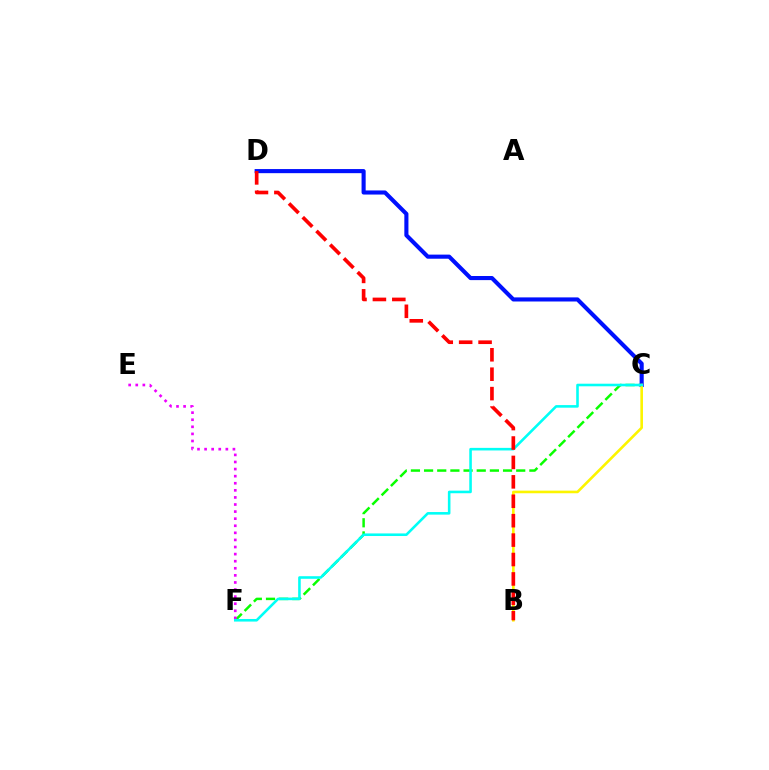{('C', 'F'): [{'color': '#08ff00', 'line_style': 'dashed', 'thickness': 1.79}, {'color': '#00fff6', 'line_style': 'solid', 'thickness': 1.86}], ('C', 'D'): [{'color': '#0010ff', 'line_style': 'solid', 'thickness': 2.96}], ('E', 'F'): [{'color': '#ee00ff', 'line_style': 'dotted', 'thickness': 1.93}], ('B', 'C'): [{'color': '#fcf500', 'line_style': 'solid', 'thickness': 1.88}], ('B', 'D'): [{'color': '#ff0000', 'line_style': 'dashed', 'thickness': 2.64}]}